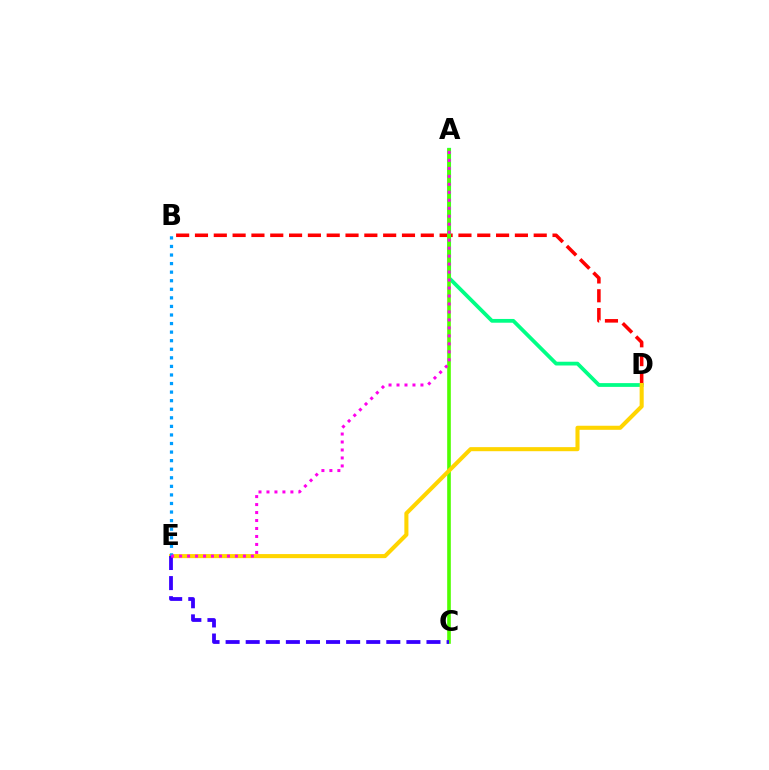{('B', 'D'): [{'color': '#ff0000', 'line_style': 'dashed', 'thickness': 2.56}], ('A', 'D'): [{'color': '#00ff86', 'line_style': 'solid', 'thickness': 2.71}], ('A', 'C'): [{'color': '#4fff00', 'line_style': 'solid', 'thickness': 2.62}], ('D', 'E'): [{'color': '#ffd500', 'line_style': 'solid', 'thickness': 2.93}], ('B', 'E'): [{'color': '#009eff', 'line_style': 'dotted', 'thickness': 2.33}], ('C', 'E'): [{'color': '#3700ff', 'line_style': 'dashed', 'thickness': 2.73}], ('A', 'E'): [{'color': '#ff00ed', 'line_style': 'dotted', 'thickness': 2.17}]}